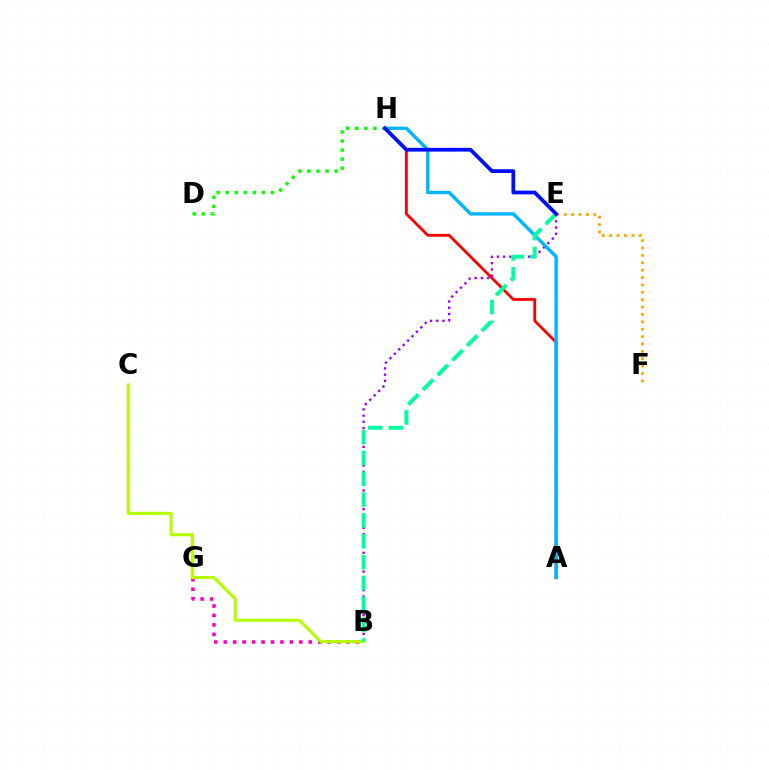{('A', 'H'): [{'color': '#ff0000', 'line_style': 'solid', 'thickness': 2.03}, {'color': '#00b5ff', 'line_style': 'solid', 'thickness': 2.43}], ('B', 'G'): [{'color': '#ff00bd', 'line_style': 'dotted', 'thickness': 2.57}], ('B', 'E'): [{'color': '#9b00ff', 'line_style': 'dotted', 'thickness': 1.69}, {'color': '#00ff9d', 'line_style': 'dashed', 'thickness': 2.83}], ('D', 'H'): [{'color': '#08ff00', 'line_style': 'dotted', 'thickness': 2.46}], ('E', 'F'): [{'color': '#ffa500', 'line_style': 'dotted', 'thickness': 2.01}], ('B', 'C'): [{'color': '#b3ff00', 'line_style': 'solid', 'thickness': 2.24}], ('E', 'H'): [{'color': '#0010ff', 'line_style': 'solid', 'thickness': 2.72}]}